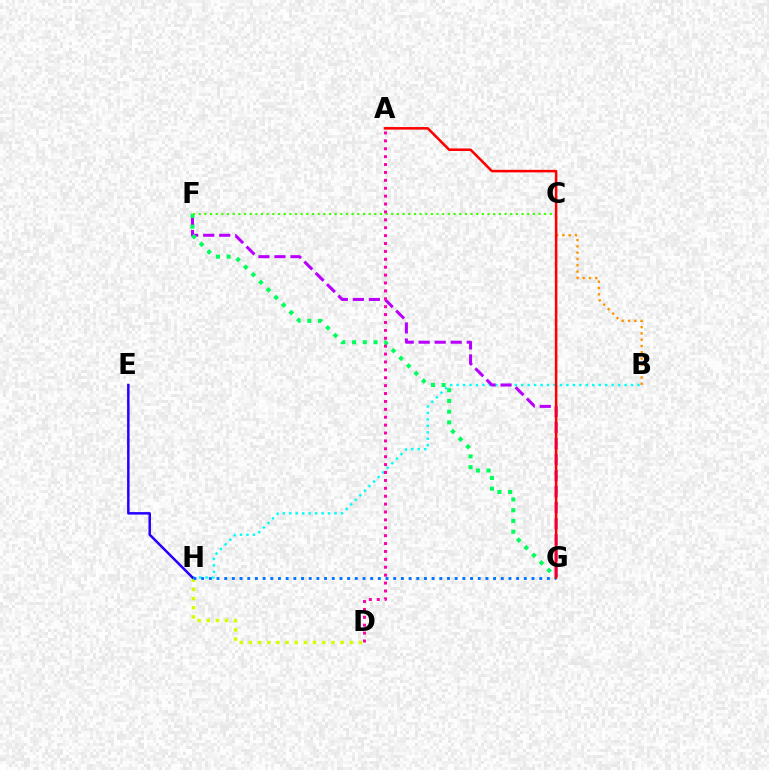{('B', 'H'): [{'color': '#00fff6', 'line_style': 'dotted', 'thickness': 1.76}], ('B', 'C'): [{'color': '#ff9400', 'line_style': 'dotted', 'thickness': 1.71}], ('D', 'H'): [{'color': '#d1ff00', 'line_style': 'dotted', 'thickness': 2.49}], ('E', 'H'): [{'color': '#2500ff', 'line_style': 'solid', 'thickness': 1.79}], ('F', 'G'): [{'color': '#b900ff', 'line_style': 'dashed', 'thickness': 2.18}, {'color': '#00ff5c', 'line_style': 'dotted', 'thickness': 2.91}], ('G', 'H'): [{'color': '#0074ff', 'line_style': 'dotted', 'thickness': 2.09}], ('C', 'F'): [{'color': '#3dff00', 'line_style': 'dotted', 'thickness': 1.54}], ('A', 'D'): [{'color': '#ff00ac', 'line_style': 'dotted', 'thickness': 2.15}], ('A', 'G'): [{'color': '#ff0000', 'line_style': 'solid', 'thickness': 1.83}]}